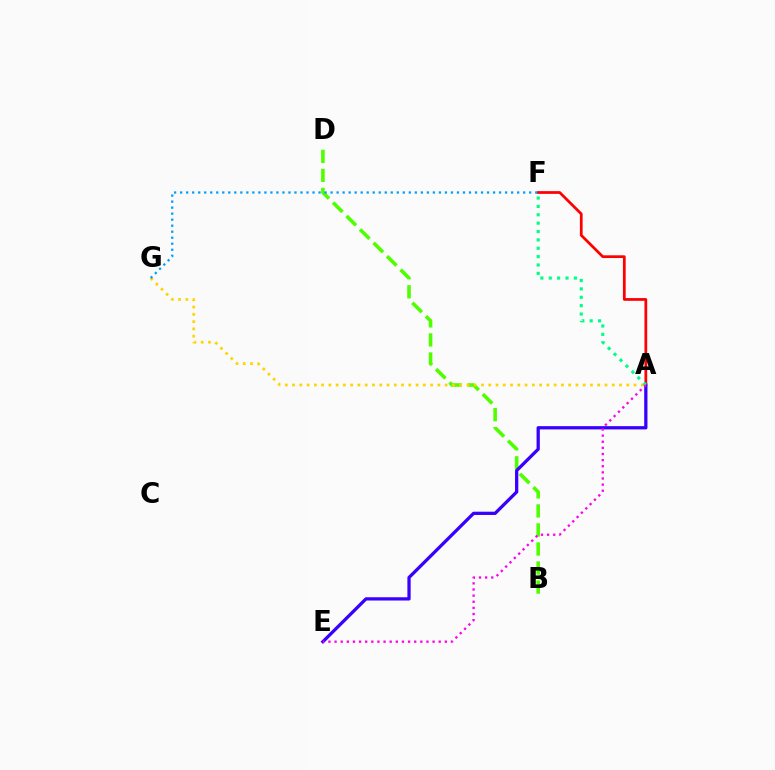{('A', 'F'): [{'color': '#ff0000', 'line_style': 'solid', 'thickness': 1.97}, {'color': '#00ff86', 'line_style': 'dotted', 'thickness': 2.27}], ('B', 'D'): [{'color': '#4fff00', 'line_style': 'dashed', 'thickness': 2.59}], ('A', 'G'): [{'color': '#ffd500', 'line_style': 'dotted', 'thickness': 1.97}], ('A', 'E'): [{'color': '#3700ff', 'line_style': 'solid', 'thickness': 2.35}, {'color': '#ff00ed', 'line_style': 'dotted', 'thickness': 1.66}], ('F', 'G'): [{'color': '#009eff', 'line_style': 'dotted', 'thickness': 1.64}]}